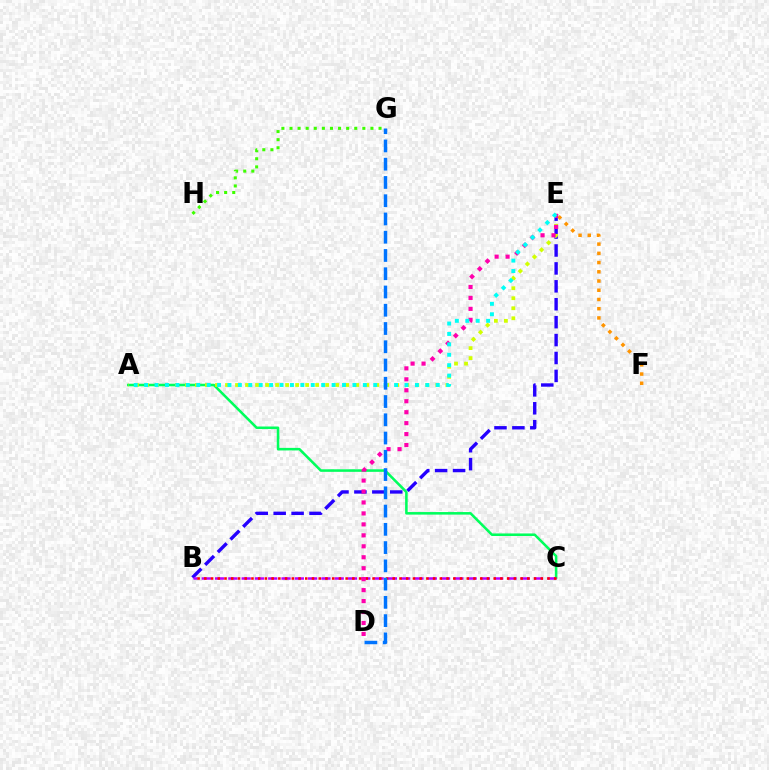{('B', 'E'): [{'color': '#2500ff', 'line_style': 'dashed', 'thickness': 2.43}], ('E', 'F'): [{'color': '#ff9400', 'line_style': 'dotted', 'thickness': 2.51}], ('A', 'C'): [{'color': '#00ff5c', 'line_style': 'solid', 'thickness': 1.84}], ('B', 'C'): [{'color': '#b900ff', 'line_style': 'dashed', 'thickness': 1.81}, {'color': '#ff0000', 'line_style': 'dotted', 'thickness': 1.83}], ('A', 'E'): [{'color': '#d1ff00', 'line_style': 'dotted', 'thickness': 2.72}, {'color': '#00fff6', 'line_style': 'dotted', 'thickness': 2.83}], ('G', 'H'): [{'color': '#3dff00', 'line_style': 'dotted', 'thickness': 2.2}], ('D', 'E'): [{'color': '#ff00ac', 'line_style': 'dotted', 'thickness': 2.98}], ('D', 'G'): [{'color': '#0074ff', 'line_style': 'dashed', 'thickness': 2.48}]}